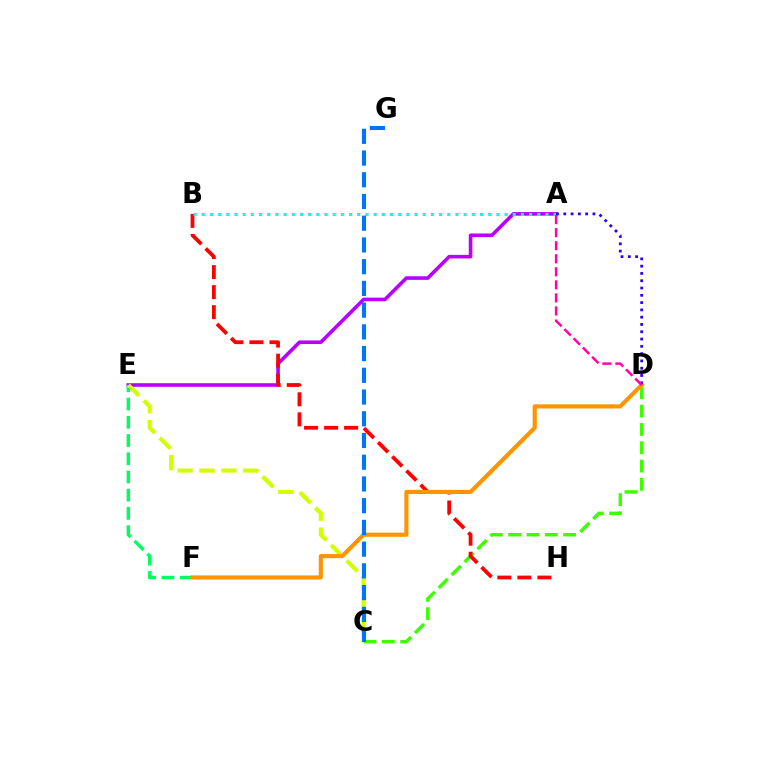{('C', 'D'): [{'color': '#3dff00', 'line_style': 'dashed', 'thickness': 2.49}], ('A', 'E'): [{'color': '#b900ff', 'line_style': 'solid', 'thickness': 2.6}], ('B', 'H'): [{'color': '#ff0000', 'line_style': 'dashed', 'thickness': 2.72}], ('E', 'F'): [{'color': '#00ff5c', 'line_style': 'dashed', 'thickness': 2.48}], ('C', 'E'): [{'color': '#d1ff00', 'line_style': 'dashed', 'thickness': 2.98}], ('A', 'B'): [{'color': '#00fff6', 'line_style': 'dotted', 'thickness': 2.22}], ('D', 'F'): [{'color': '#ff9400', 'line_style': 'solid', 'thickness': 2.97}], ('A', 'D'): [{'color': '#2500ff', 'line_style': 'dotted', 'thickness': 1.98}, {'color': '#ff00ac', 'line_style': 'dashed', 'thickness': 1.77}], ('C', 'G'): [{'color': '#0074ff', 'line_style': 'dashed', 'thickness': 2.95}]}